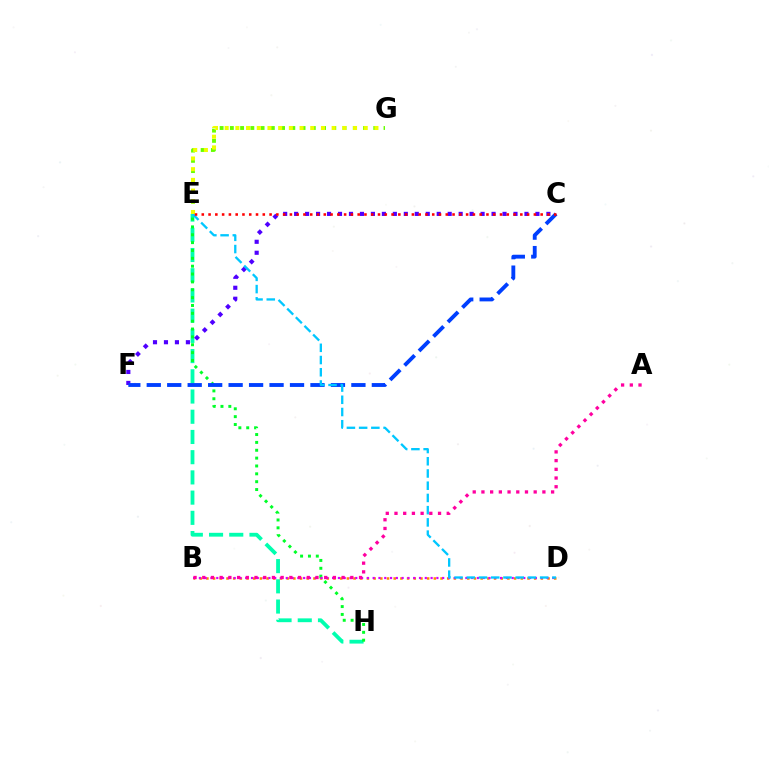{('E', 'G'): [{'color': '#66ff00', 'line_style': 'dotted', 'thickness': 2.78}, {'color': '#eeff00', 'line_style': 'dotted', 'thickness': 2.91}], ('E', 'H'): [{'color': '#00ffaf', 'line_style': 'dashed', 'thickness': 2.75}, {'color': '#00ff27', 'line_style': 'dotted', 'thickness': 2.13}], ('B', 'D'): [{'color': '#ff8800', 'line_style': 'dotted', 'thickness': 1.82}, {'color': '#d600ff', 'line_style': 'dotted', 'thickness': 1.57}], ('C', 'F'): [{'color': '#4f00ff', 'line_style': 'dotted', 'thickness': 2.98}, {'color': '#003fff', 'line_style': 'dashed', 'thickness': 2.78}], ('D', 'E'): [{'color': '#00c7ff', 'line_style': 'dashed', 'thickness': 1.66}], ('A', 'B'): [{'color': '#ff00a0', 'line_style': 'dotted', 'thickness': 2.37}], ('C', 'E'): [{'color': '#ff0000', 'line_style': 'dotted', 'thickness': 1.84}]}